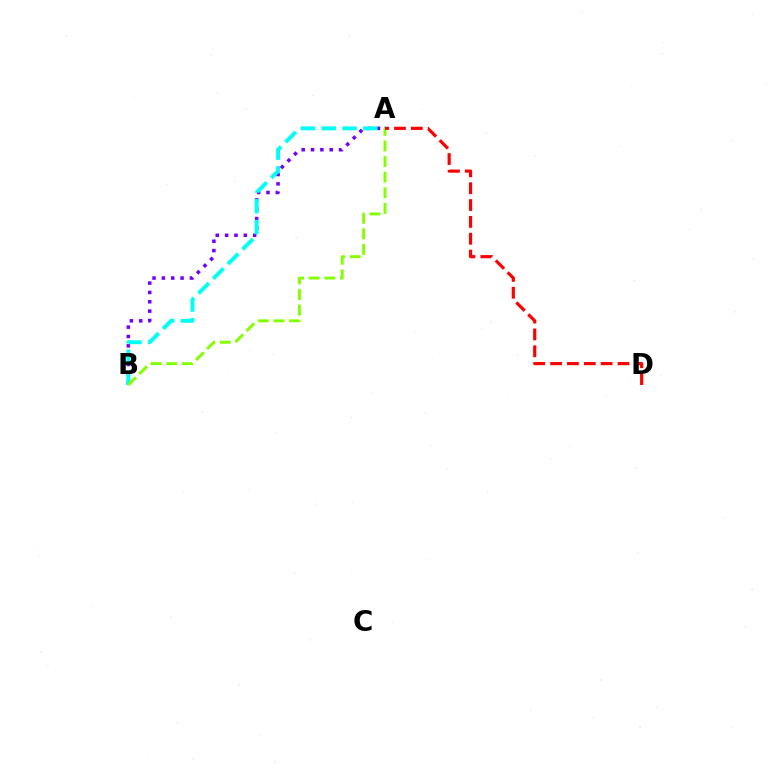{('A', 'B'): [{'color': '#7200ff', 'line_style': 'dotted', 'thickness': 2.54}, {'color': '#00fff6', 'line_style': 'dashed', 'thickness': 2.83}, {'color': '#84ff00', 'line_style': 'dashed', 'thickness': 2.12}], ('A', 'D'): [{'color': '#ff0000', 'line_style': 'dashed', 'thickness': 2.29}]}